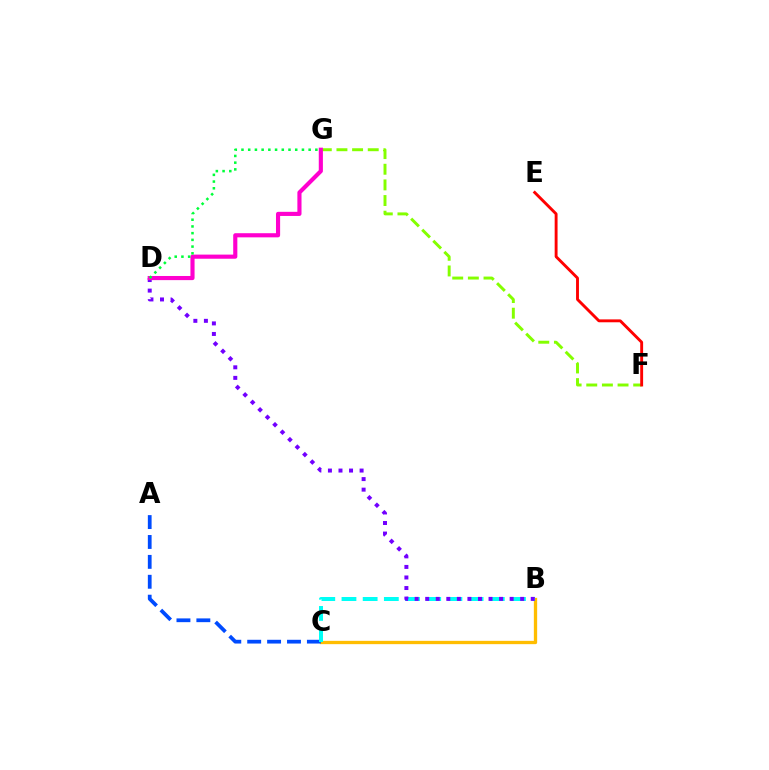{('B', 'C'): [{'color': '#ffbd00', 'line_style': 'solid', 'thickness': 2.38}, {'color': '#00fff6', 'line_style': 'dashed', 'thickness': 2.88}], ('A', 'C'): [{'color': '#004bff', 'line_style': 'dashed', 'thickness': 2.7}], ('F', 'G'): [{'color': '#84ff00', 'line_style': 'dashed', 'thickness': 2.13}], ('E', 'F'): [{'color': '#ff0000', 'line_style': 'solid', 'thickness': 2.08}], ('B', 'D'): [{'color': '#7200ff', 'line_style': 'dotted', 'thickness': 2.87}], ('D', 'G'): [{'color': '#ff00cf', 'line_style': 'solid', 'thickness': 2.97}, {'color': '#00ff39', 'line_style': 'dotted', 'thickness': 1.82}]}